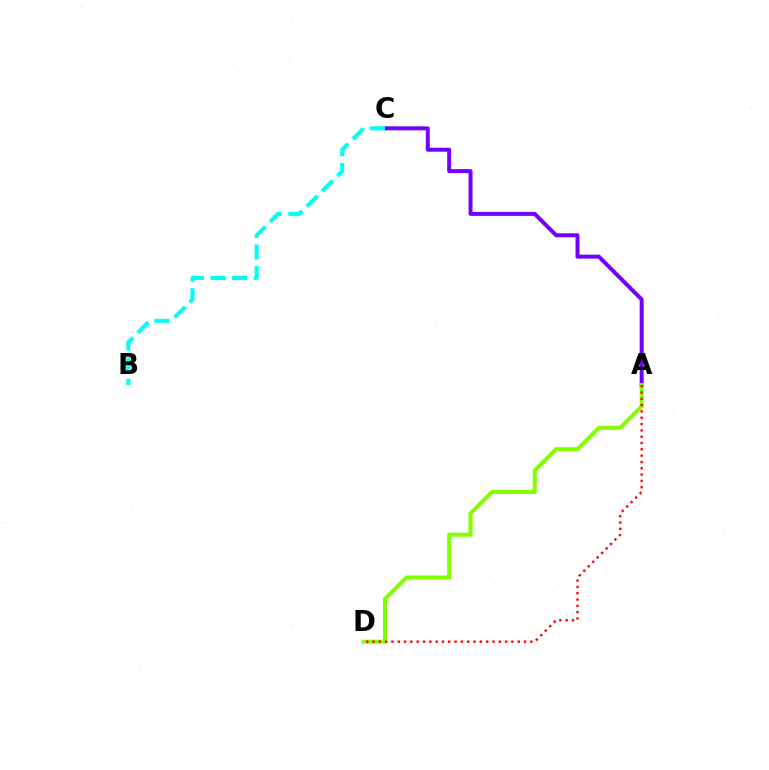{('A', 'C'): [{'color': '#7200ff', 'line_style': 'solid', 'thickness': 2.86}], ('A', 'D'): [{'color': '#84ff00', 'line_style': 'solid', 'thickness': 2.91}, {'color': '#ff0000', 'line_style': 'dotted', 'thickness': 1.72}], ('B', 'C'): [{'color': '#00fff6', 'line_style': 'dashed', 'thickness': 2.93}]}